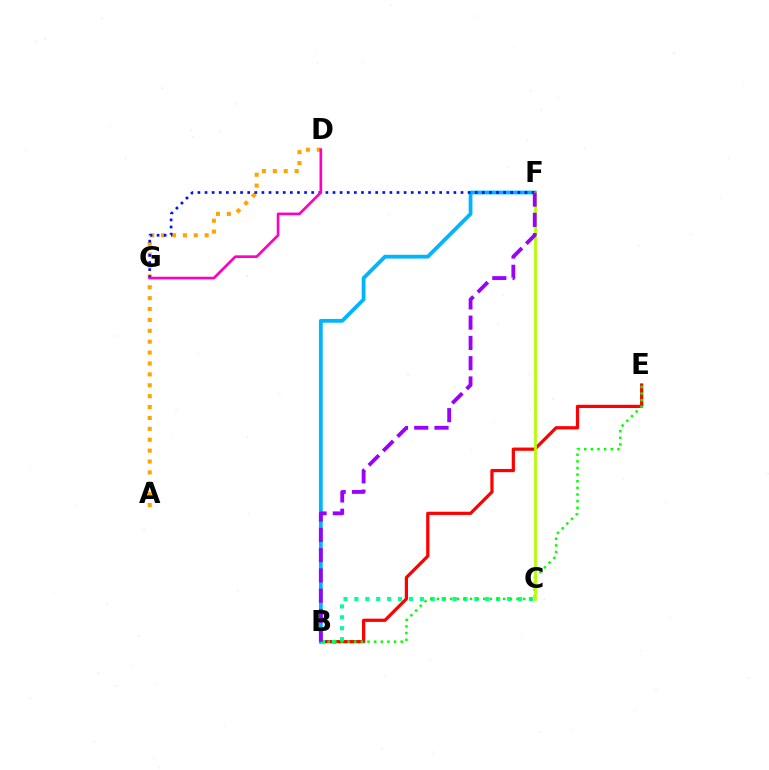{('A', 'D'): [{'color': '#ffa500', 'line_style': 'dotted', 'thickness': 2.96}], ('B', 'E'): [{'color': '#ff0000', 'line_style': 'solid', 'thickness': 2.32}, {'color': '#08ff00', 'line_style': 'dotted', 'thickness': 1.8}], ('B', 'F'): [{'color': '#00b5ff', 'line_style': 'solid', 'thickness': 2.72}, {'color': '#9b00ff', 'line_style': 'dashed', 'thickness': 2.75}], ('F', 'G'): [{'color': '#0010ff', 'line_style': 'dotted', 'thickness': 1.93}], ('B', 'C'): [{'color': '#00ff9d', 'line_style': 'dotted', 'thickness': 2.96}], ('C', 'F'): [{'color': '#b3ff00', 'line_style': 'solid', 'thickness': 1.99}], ('D', 'G'): [{'color': '#ff00bd', 'line_style': 'solid', 'thickness': 1.91}]}